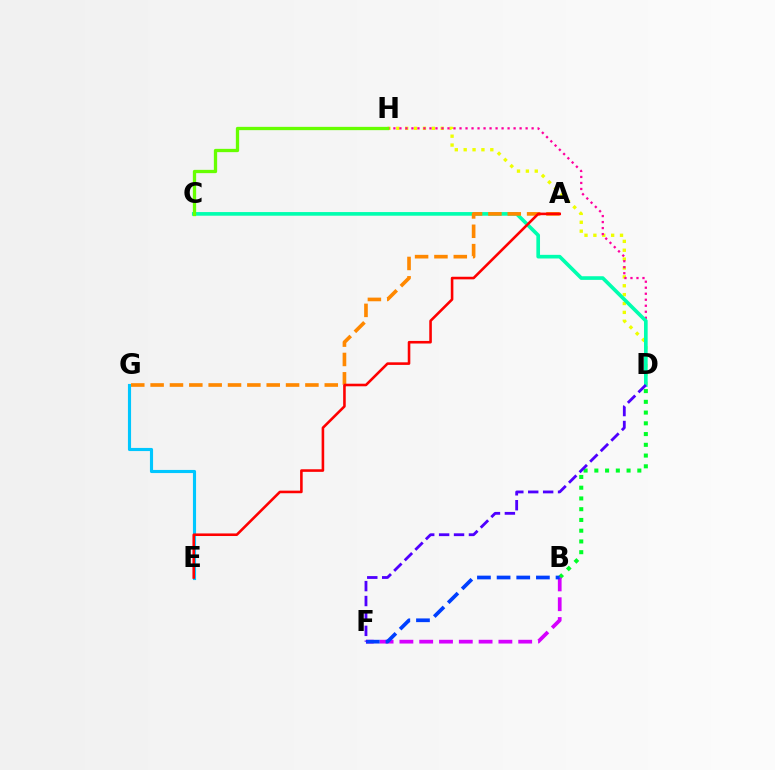{('B', 'D'): [{'color': '#00ff27', 'line_style': 'dotted', 'thickness': 2.92}], ('B', 'F'): [{'color': '#d600ff', 'line_style': 'dashed', 'thickness': 2.69}, {'color': '#003fff', 'line_style': 'dashed', 'thickness': 2.67}], ('D', 'H'): [{'color': '#eeff00', 'line_style': 'dotted', 'thickness': 2.41}, {'color': '#ff00a0', 'line_style': 'dotted', 'thickness': 1.63}], ('C', 'D'): [{'color': '#00ffaf', 'line_style': 'solid', 'thickness': 2.63}], ('E', 'G'): [{'color': '#00c7ff', 'line_style': 'solid', 'thickness': 2.25}], ('C', 'H'): [{'color': '#66ff00', 'line_style': 'solid', 'thickness': 2.37}], ('D', 'F'): [{'color': '#4f00ff', 'line_style': 'dashed', 'thickness': 2.03}], ('A', 'G'): [{'color': '#ff8800', 'line_style': 'dashed', 'thickness': 2.63}], ('A', 'E'): [{'color': '#ff0000', 'line_style': 'solid', 'thickness': 1.86}]}